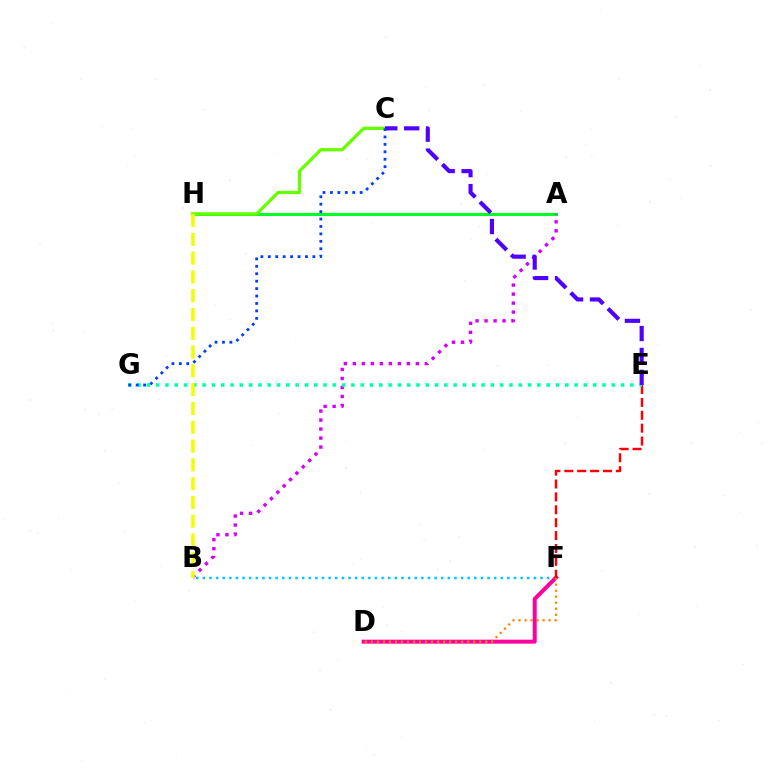{('B', 'F'): [{'color': '#00c7ff', 'line_style': 'dotted', 'thickness': 1.8}], ('A', 'H'): [{'color': '#00ff27', 'line_style': 'solid', 'thickness': 2.18}], ('A', 'B'): [{'color': '#d600ff', 'line_style': 'dotted', 'thickness': 2.44}], ('D', 'F'): [{'color': '#ff00a0', 'line_style': 'solid', 'thickness': 2.86}, {'color': '#ff8800', 'line_style': 'dotted', 'thickness': 1.63}], ('C', 'H'): [{'color': '#66ff00', 'line_style': 'solid', 'thickness': 2.34}], ('E', 'F'): [{'color': '#ff0000', 'line_style': 'dashed', 'thickness': 1.75}], ('E', 'G'): [{'color': '#00ffaf', 'line_style': 'dotted', 'thickness': 2.53}], ('B', 'H'): [{'color': '#eeff00', 'line_style': 'dashed', 'thickness': 2.55}], ('C', 'E'): [{'color': '#4f00ff', 'line_style': 'dashed', 'thickness': 2.98}], ('C', 'G'): [{'color': '#003fff', 'line_style': 'dotted', 'thickness': 2.02}]}